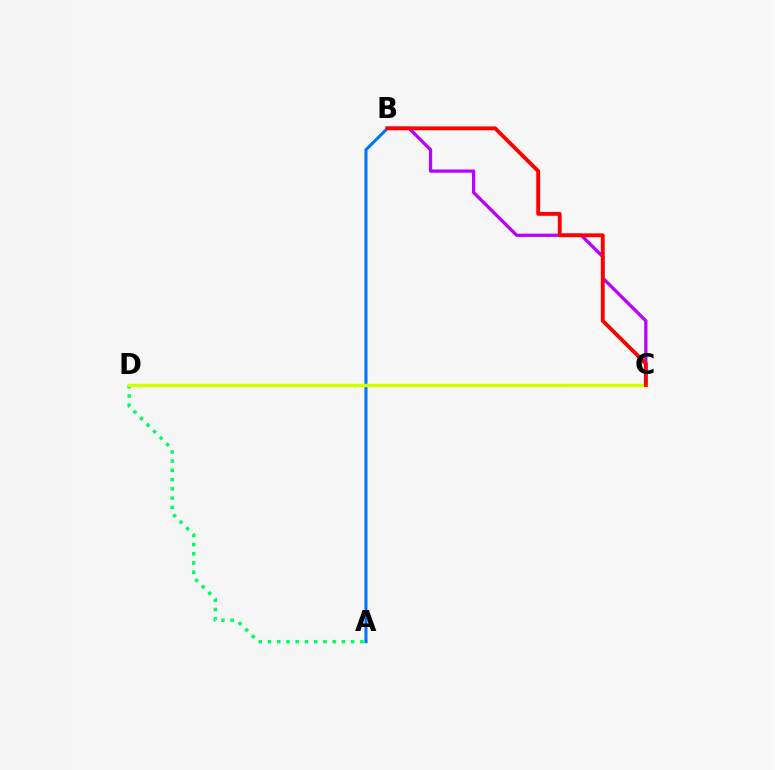{('A', 'D'): [{'color': '#00ff5c', 'line_style': 'dotted', 'thickness': 2.51}], ('B', 'C'): [{'color': '#b900ff', 'line_style': 'solid', 'thickness': 2.33}, {'color': '#ff0000', 'line_style': 'solid', 'thickness': 2.77}], ('A', 'B'): [{'color': '#0074ff', 'line_style': 'solid', 'thickness': 2.2}], ('C', 'D'): [{'color': '#d1ff00', 'line_style': 'solid', 'thickness': 2.46}]}